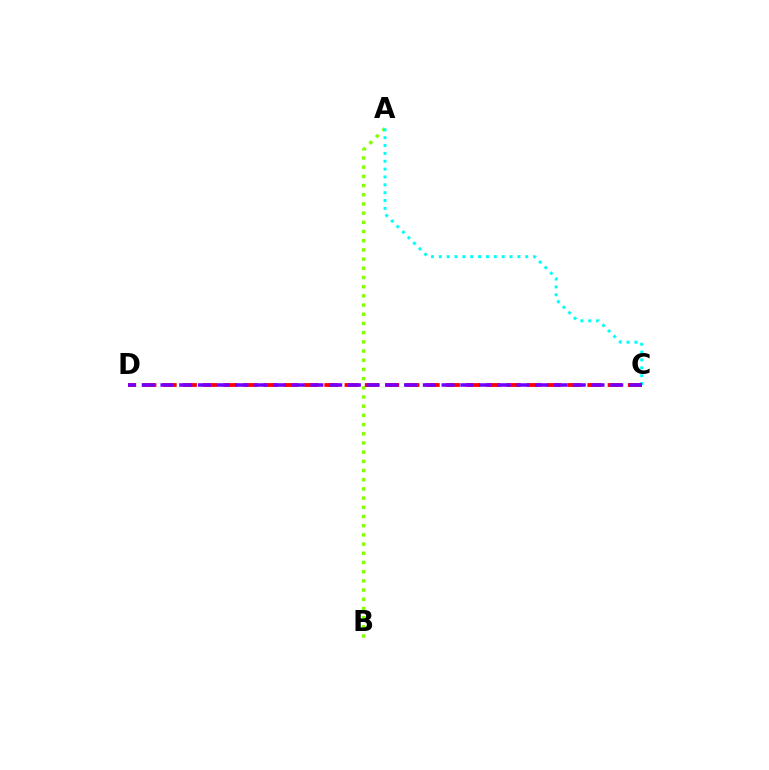{('A', 'B'): [{'color': '#84ff00', 'line_style': 'dotted', 'thickness': 2.5}], ('A', 'C'): [{'color': '#00fff6', 'line_style': 'dotted', 'thickness': 2.13}], ('C', 'D'): [{'color': '#ff0000', 'line_style': 'dashed', 'thickness': 2.75}, {'color': '#7200ff', 'line_style': 'dashed', 'thickness': 2.55}]}